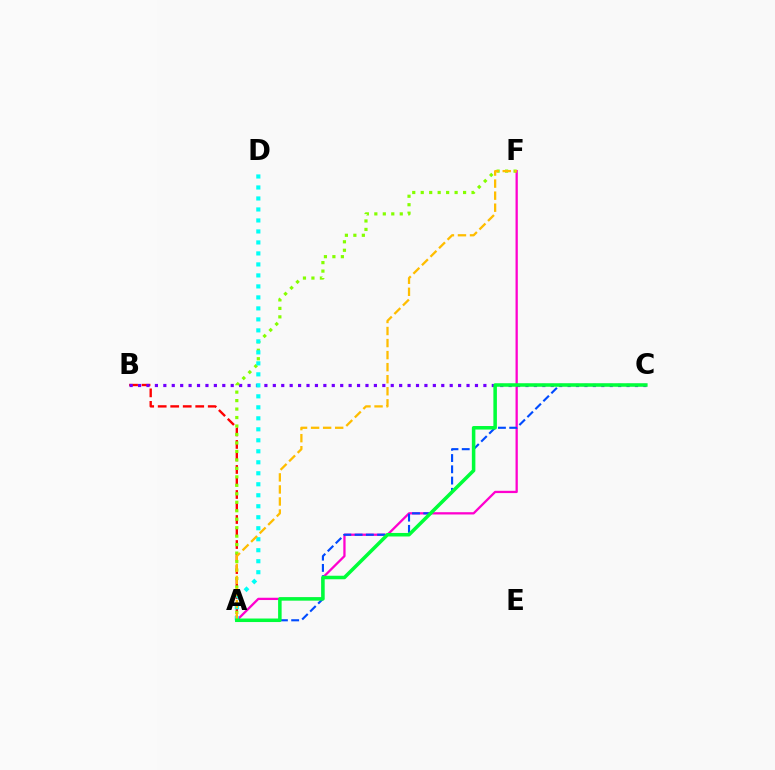{('A', 'F'): [{'color': '#ff00cf', 'line_style': 'solid', 'thickness': 1.64}, {'color': '#84ff00', 'line_style': 'dotted', 'thickness': 2.3}, {'color': '#ffbd00', 'line_style': 'dashed', 'thickness': 1.64}], ('A', 'B'): [{'color': '#ff0000', 'line_style': 'dashed', 'thickness': 1.7}], ('B', 'C'): [{'color': '#7200ff', 'line_style': 'dotted', 'thickness': 2.29}], ('A', 'C'): [{'color': '#004bff', 'line_style': 'dashed', 'thickness': 1.53}, {'color': '#00ff39', 'line_style': 'solid', 'thickness': 2.54}], ('A', 'D'): [{'color': '#00fff6', 'line_style': 'dotted', 'thickness': 2.99}]}